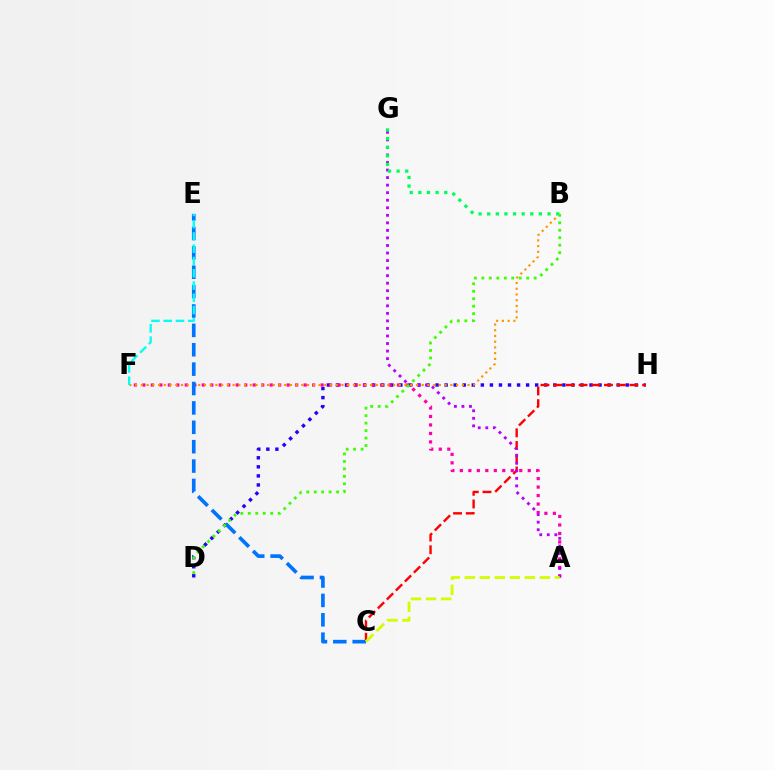{('D', 'H'): [{'color': '#2500ff', 'line_style': 'dotted', 'thickness': 2.46}], ('C', 'H'): [{'color': '#ff0000', 'line_style': 'dashed', 'thickness': 1.73}], ('A', 'F'): [{'color': '#ff00ac', 'line_style': 'dotted', 'thickness': 2.31}], ('A', 'G'): [{'color': '#b900ff', 'line_style': 'dotted', 'thickness': 2.05}], ('B', 'F'): [{'color': '#ff9400', 'line_style': 'dotted', 'thickness': 1.56}], ('C', 'E'): [{'color': '#0074ff', 'line_style': 'dashed', 'thickness': 2.63}], ('B', 'G'): [{'color': '#00ff5c', 'line_style': 'dotted', 'thickness': 2.34}], ('B', 'D'): [{'color': '#3dff00', 'line_style': 'dotted', 'thickness': 2.03}], ('A', 'C'): [{'color': '#d1ff00', 'line_style': 'dashed', 'thickness': 2.04}], ('E', 'F'): [{'color': '#00fff6', 'line_style': 'dashed', 'thickness': 1.67}]}